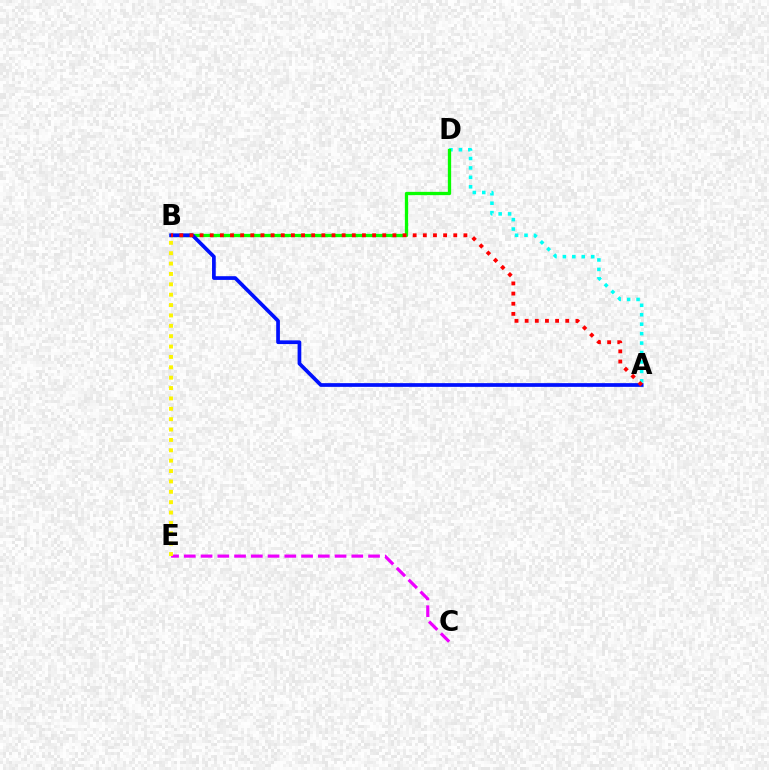{('C', 'E'): [{'color': '#ee00ff', 'line_style': 'dashed', 'thickness': 2.28}], ('A', 'D'): [{'color': '#00fff6', 'line_style': 'dotted', 'thickness': 2.57}], ('B', 'D'): [{'color': '#08ff00', 'line_style': 'solid', 'thickness': 2.37}], ('B', 'E'): [{'color': '#fcf500', 'line_style': 'dotted', 'thickness': 2.82}], ('A', 'B'): [{'color': '#0010ff', 'line_style': 'solid', 'thickness': 2.67}, {'color': '#ff0000', 'line_style': 'dotted', 'thickness': 2.76}]}